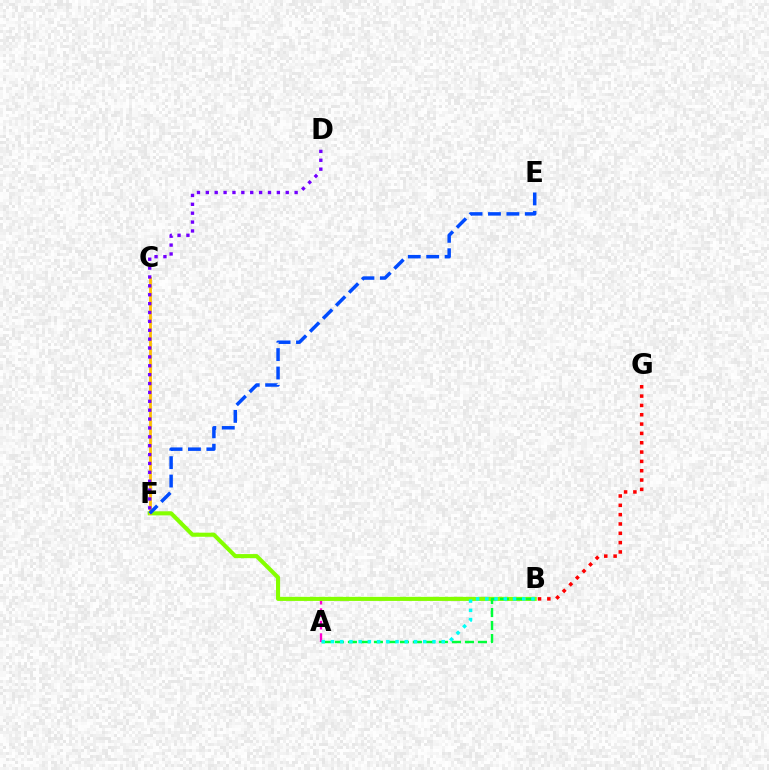{('A', 'B'): [{'color': '#ff00cf', 'line_style': 'dashed', 'thickness': 1.7}, {'color': '#00ff39', 'line_style': 'dashed', 'thickness': 1.77}, {'color': '#00fff6', 'line_style': 'dotted', 'thickness': 2.51}], ('B', 'F'): [{'color': '#84ff00', 'line_style': 'solid', 'thickness': 2.94}], ('C', 'F'): [{'color': '#ffbd00', 'line_style': 'solid', 'thickness': 2.03}], ('D', 'F'): [{'color': '#7200ff', 'line_style': 'dotted', 'thickness': 2.41}], ('E', 'F'): [{'color': '#004bff', 'line_style': 'dashed', 'thickness': 2.5}], ('B', 'G'): [{'color': '#ff0000', 'line_style': 'dotted', 'thickness': 2.53}]}